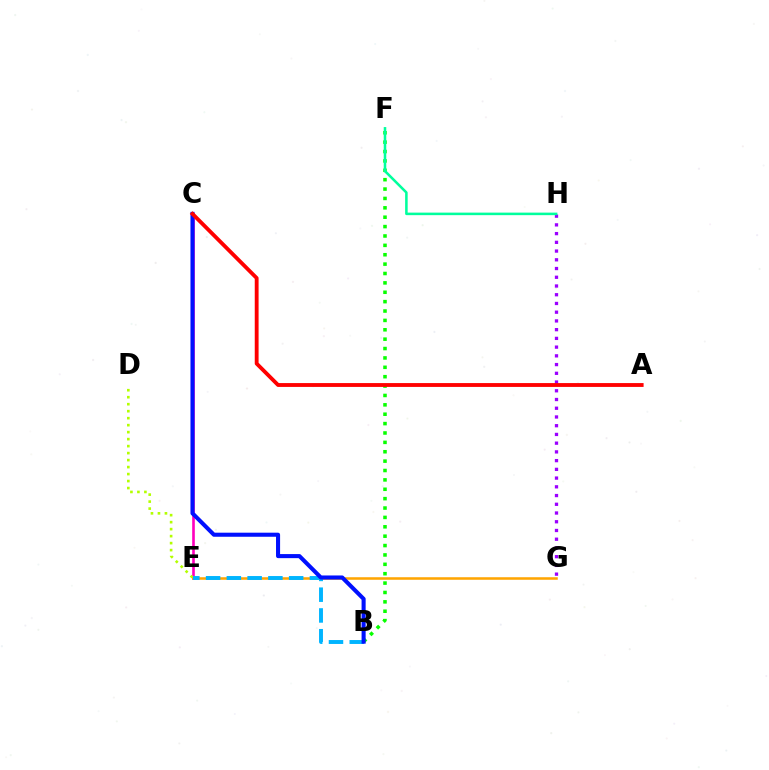{('G', 'H'): [{'color': '#9b00ff', 'line_style': 'dotted', 'thickness': 2.37}], ('C', 'E'): [{'color': '#ff00bd', 'line_style': 'solid', 'thickness': 1.9}], ('B', 'F'): [{'color': '#08ff00', 'line_style': 'dotted', 'thickness': 2.55}], ('E', 'G'): [{'color': '#ffa500', 'line_style': 'solid', 'thickness': 1.83}], ('F', 'H'): [{'color': '#00ff9d', 'line_style': 'solid', 'thickness': 1.83}], ('D', 'E'): [{'color': '#b3ff00', 'line_style': 'dotted', 'thickness': 1.9}], ('B', 'E'): [{'color': '#00b5ff', 'line_style': 'dashed', 'thickness': 2.82}], ('B', 'C'): [{'color': '#0010ff', 'line_style': 'solid', 'thickness': 2.93}], ('A', 'C'): [{'color': '#ff0000', 'line_style': 'solid', 'thickness': 2.77}]}